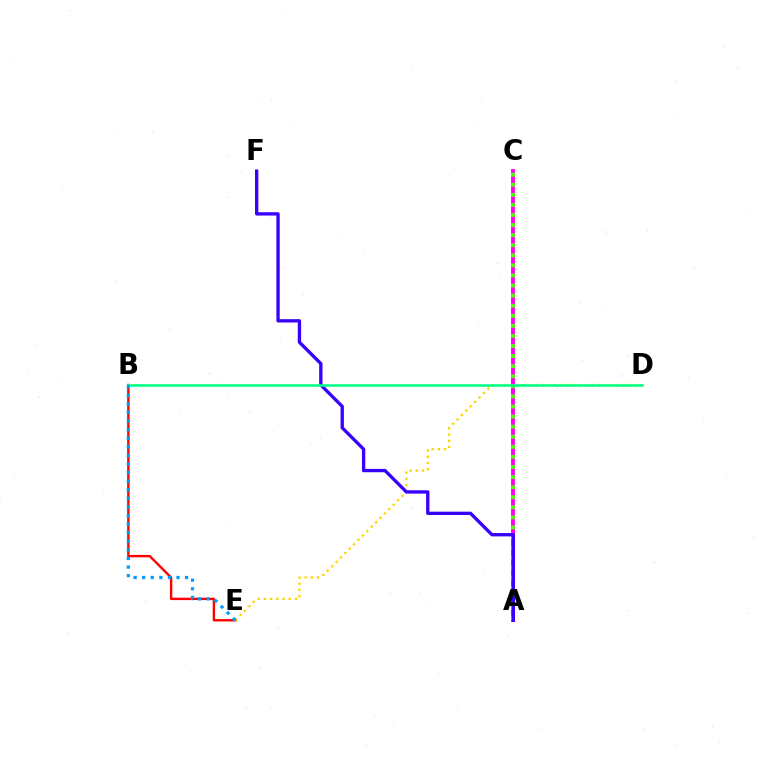{('B', 'E'): [{'color': '#ff0000', 'line_style': 'solid', 'thickness': 1.72}, {'color': '#009eff', 'line_style': 'dotted', 'thickness': 2.33}], ('D', 'E'): [{'color': '#ffd500', 'line_style': 'dotted', 'thickness': 1.69}], ('A', 'C'): [{'color': '#ff00ed', 'line_style': 'solid', 'thickness': 2.81}, {'color': '#4fff00', 'line_style': 'dotted', 'thickness': 2.74}], ('A', 'F'): [{'color': '#3700ff', 'line_style': 'solid', 'thickness': 2.39}], ('B', 'D'): [{'color': '#00ff86', 'line_style': 'solid', 'thickness': 1.85}]}